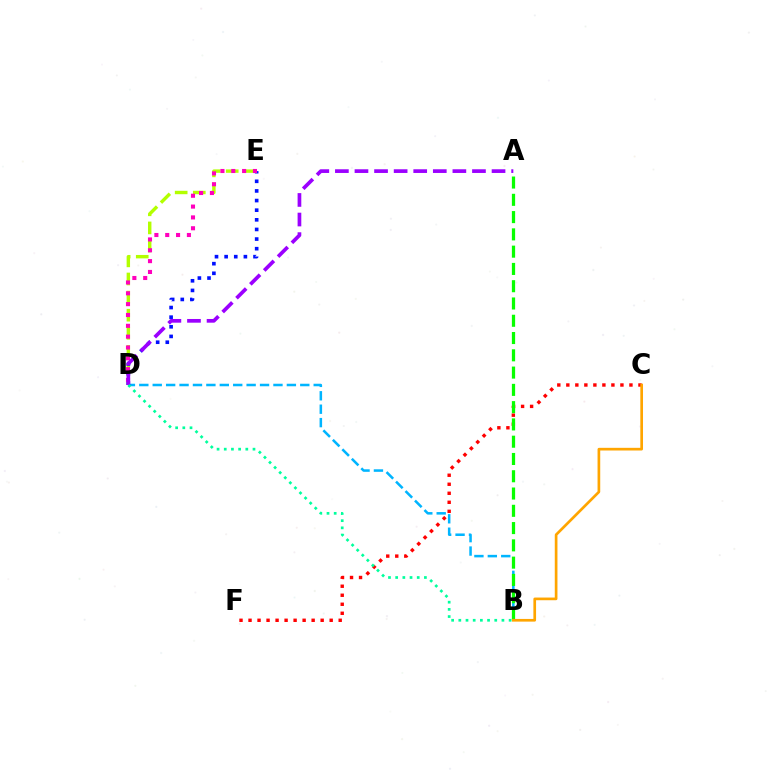{('C', 'F'): [{'color': '#ff0000', 'line_style': 'dotted', 'thickness': 2.45}], ('D', 'E'): [{'color': '#b3ff00', 'line_style': 'dashed', 'thickness': 2.46}, {'color': '#0010ff', 'line_style': 'dotted', 'thickness': 2.62}, {'color': '#ff00bd', 'line_style': 'dotted', 'thickness': 2.94}], ('B', 'D'): [{'color': '#00b5ff', 'line_style': 'dashed', 'thickness': 1.82}, {'color': '#00ff9d', 'line_style': 'dotted', 'thickness': 1.95}], ('A', 'B'): [{'color': '#08ff00', 'line_style': 'dashed', 'thickness': 2.35}], ('B', 'C'): [{'color': '#ffa500', 'line_style': 'solid', 'thickness': 1.93}], ('A', 'D'): [{'color': '#9b00ff', 'line_style': 'dashed', 'thickness': 2.66}]}